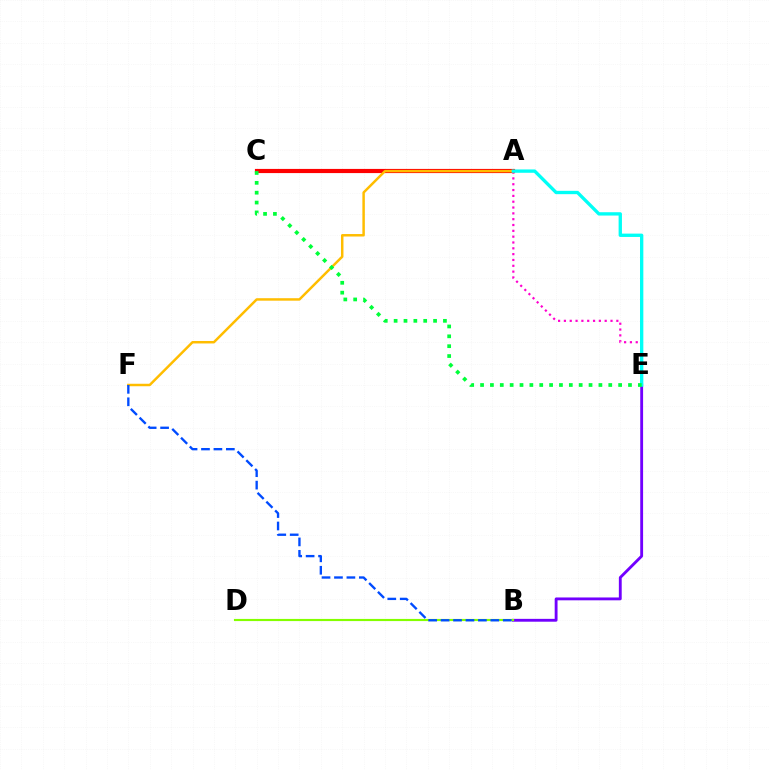{('A', 'E'): [{'color': '#ff00cf', 'line_style': 'dotted', 'thickness': 1.58}, {'color': '#00fff6', 'line_style': 'solid', 'thickness': 2.4}], ('A', 'C'): [{'color': '#ff0000', 'line_style': 'solid', 'thickness': 3.0}], ('A', 'F'): [{'color': '#ffbd00', 'line_style': 'solid', 'thickness': 1.78}], ('B', 'E'): [{'color': '#7200ff', 'line_style': 'solid', 'thickness': 2.05}], ('B', 'D'): [{'color': '#84ff00', 'line_style': 'solid', 'thickness': 1.55}], ('B', 'F'): [{'color': '#004bff', 'line_style': 'dashed', 'thickness': 1.69}], ('C', 'E'): [{'color': '#00ff39', 'line_style': 'dotted', 'thickness': 2.68}]}